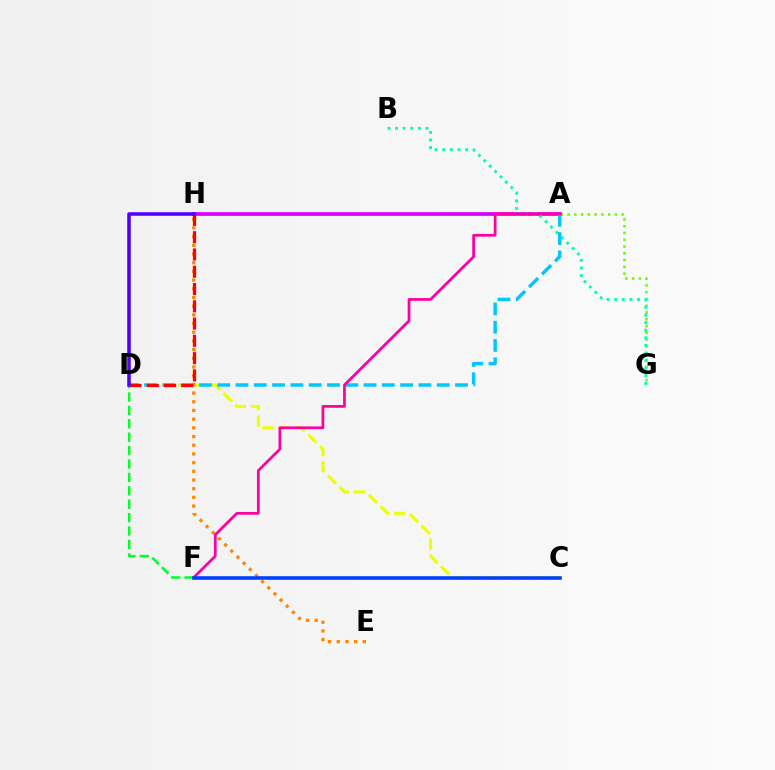{('A', 'G'): [{'color': '#66ff00', 'line_style': 'dotted', 'thickness': 1.84}], ('C', 'D'): [{'color': '#eeff00', 'line_style': 'dashed', 'thickness': 2.22}], ('E', 'H'): [{'color': '#ff8800', 'line_style': 'dotted', 'thickness': 2.36}], ('A', 'H'): [{'color': '#d600ff', 'line_style': 'solid', 'thickness': 2.65}], ('B', 'G'): [{'color': '#00ffaf', 'line_style': 'dotted', 'thickness': 2.07}], ('A', 'D'): [{'color': '#00c7ff', 'line_style': 'dashed', 'thickness': 2.49}], ('A', 'F'): [{'color': '#ff00a0', 'line_style': 'solid', 'thickness': 1.97}], ('D', 'H'): [{'color': '#ff0000', 'line_style': 'dashed', 'thickness': 2.35}, {'color': '#4f00ff', 'line_style': 'solid', 'thickness': 2.55}], ('D', 'F'): [{'color': '#00ff27', 'line_style': 'dashed', 'thickness': 1.82}], ('C', 'F'): [{'color': '#003fff', 'line_style': 'solid', 'thickness': 2.58}]}